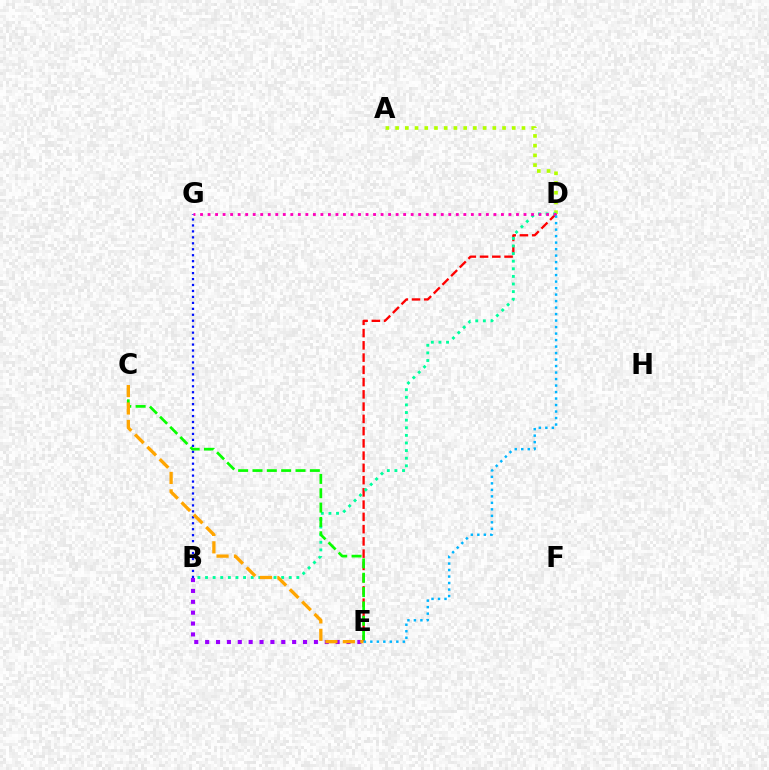{('A', 'D'): [{'color': '#b3ff00', 'line_style': 'dotted', 'thickness': 2.64}], ('D', 'E'): [{'color': '#ff0000', 'line_style': 'dashed', 'thickness': 1.66}, {'color': '#00b5ff', 'line_style': 'dotted', 'thickness': 1.77}], ('B', 'D'): [{'color': '#00ff9d', 'line_style': 'dotted', 'thickness': 2.07}], ('B', 'G'): [{'color': '#0010ff', 'line_style': 'dotted', 'thickness': 1.62}], ('D', 'G'): [{'color': '#ff00bd', 'line_style': 'dotted', 'thickness': 2.04}], ('B', 'E'): [{'color': '#9b00ff', 'line_style': 'dotted', 'thickness': 2.95}], ('C', 'E'): [{'color': '#08ff00', 'line_style': 'dashed', 'thickness': 1.95}, {'color': '#ffa500', 'line_style': 'dashed', 'thickness': 2.37}]}